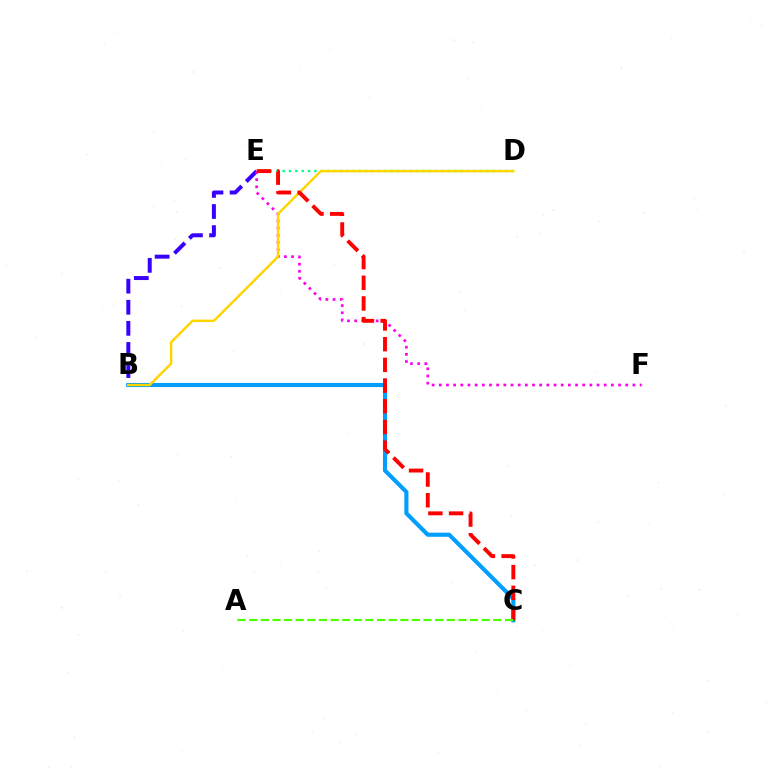{('B', 'E'): [{'color': '#3700ff', 'line_style': 'dashed', 'thickness': 2.87}], ('B', 'C'): [{'color': '#009eff', 'line_style': 'solid', 'thickness': 2.96}], ('D', 'E'): [{'color': '#00ff86', 'line_style': 'dotted', 'thickness': 1.73}], ('E', 'F'): [{'color': '#ff00ed', 'line_style': 'dotted', 'thickness': 1.95}], ('B', 'D'): [{'color': '#ffd500', 'line_style': 'solid', 'thickness': 1.76}], ('C', 'E'): [{'color': '#ff0000', 'line_style': 'dashed', 'thickness': 2.81}], ('A', 'C'): [{'color': '#4fff00', 'line_style': 'dashed', 'thickness': 1.58}]}